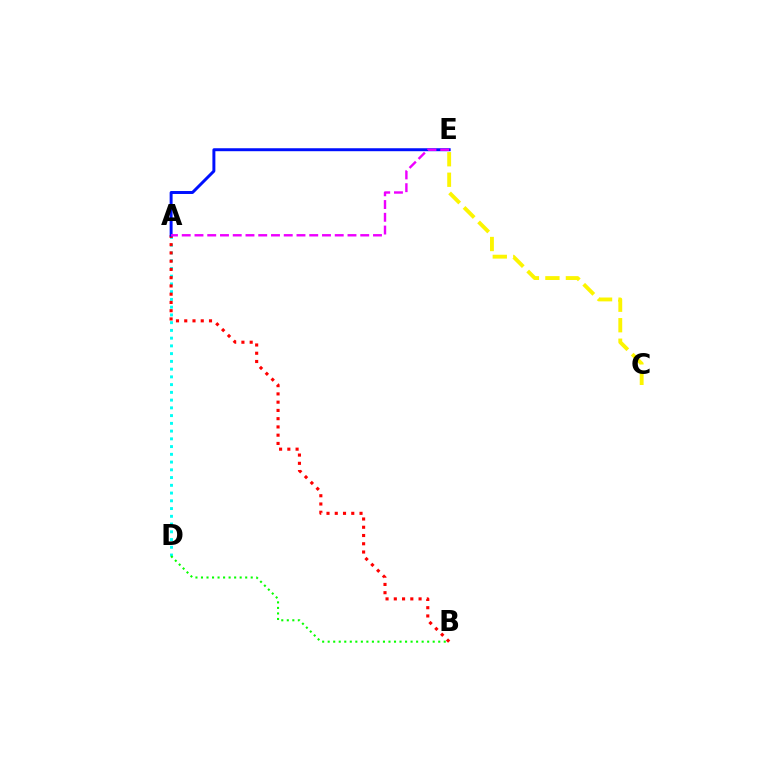{('A', 'D'): [{'color': '#00fff6', 'line_style': 'dotted', 'thickness': 2.1}], ('A', 'B'): [{'color': '#ff0000', 'line_style': 'dotted', 'thickness': 2.24}], ('B', 'D'): [{'color': '#08ff00', 'line_style': 'dotted', 'thickness': 1.5}], ('C', 'E'): [{'color': '#fcf500', 'line_style': 'dashed', 'thickness': 2.78}], ('A', 'E'): [{'color': '#0010ff', 'line_style': 'solid', 'thickness': 2.13}, {'color': '#ee00ff', 'line_style': 'dashed', 'thickness': 1.73}]}